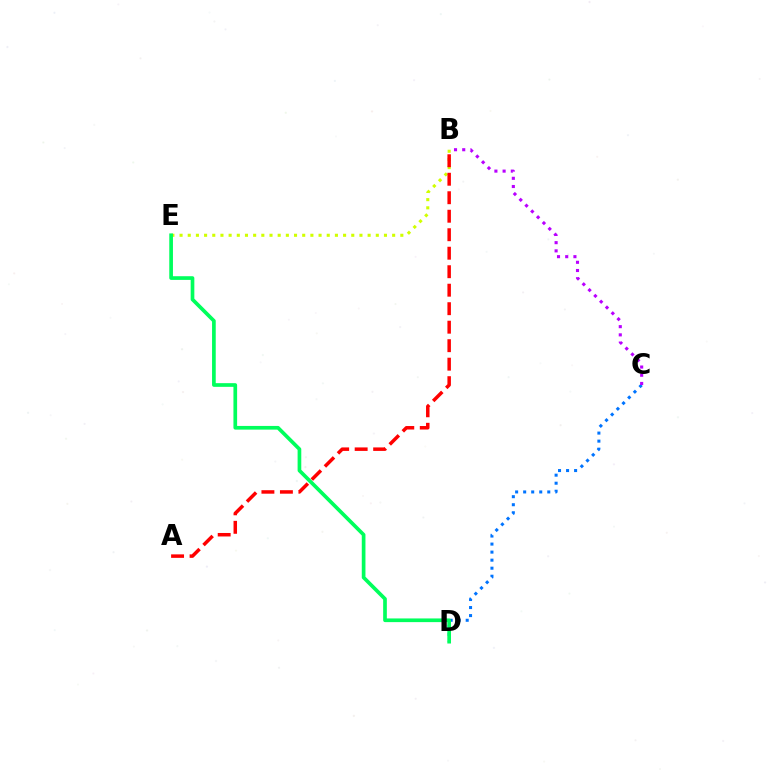{('C', 'D'): [{'color': '#0074ff', 'line_style': 'dotted', 'thickness': 2.18}], ('B', 'C'): [{'color': '#b900ff', 'line_style': 'dotted', 'thickness': 2.23}], ('B', 'E'): [{'color': '#d1ff00', 'line_style': 'dotted', 'thickness': 2.22}], ('D', 'E'): [{'color': '#00ff5c', 'line_style': 'solid', 'thickness': 2.65}], ('A', 'B'): [{'color': '#ff0000', 'line_style': 'dashed', 'thickness': 2.51}]}